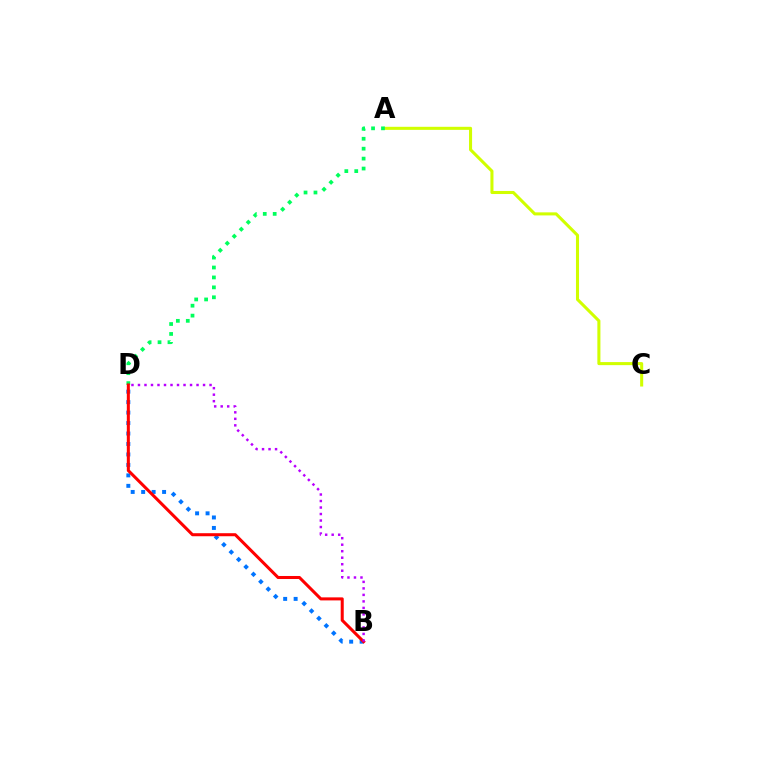{('A', 'C'): [{'color': '#d1ff00', 'line_style': 'solid', 'thickness': 2.2}], ('A', 'D'): [{'color': '#00ff5c', 'line_style': 'dotted', 'thickness': 2.7}], ('B', 'D'): [{'color': '#0074ff', 'line_style': 'dotted', 'thickness': 2.84}, {'color': '#ff0000', 'line_style': 'solid', 'thickness': 2.19}, {'color': '#b900ff', 'line_style': 'dotted', 'thickness': 1.77}]}